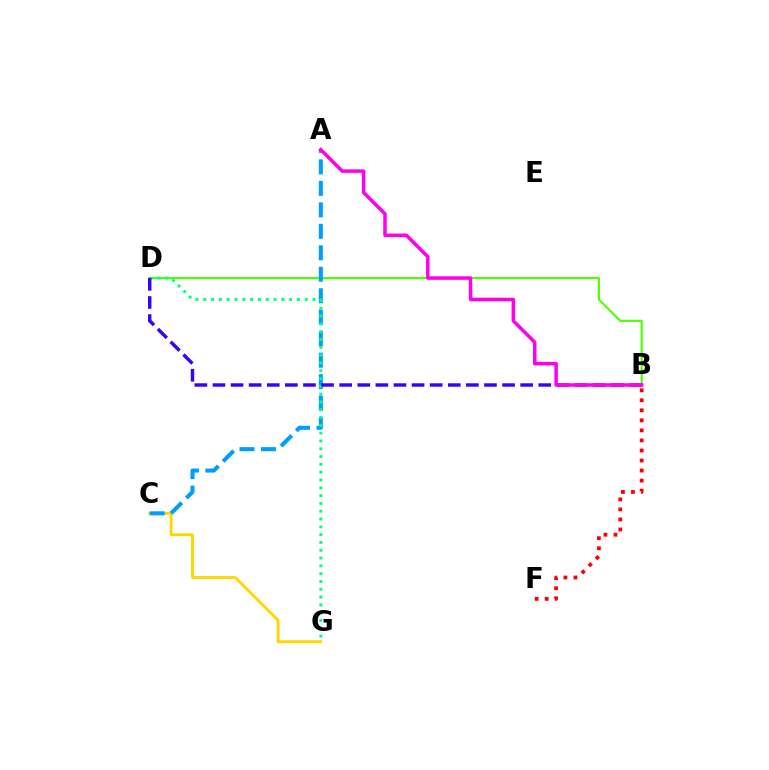{('B', 'D'): [{'color': '#4fff00', 'line_style': 'solid', 'thickness': 1.56}, {'color': '#3700ff', 'line_style': 'dashed', 'thickness': 2.46}], ('B', 'F'): [{'color': '#ff0000', 'line_style': 'dotted', 'thickness': 2.73}], ('C', 'G'): [{'color': '#ffd500', 'line_style': 'solid', 'thickness': 2.05}], ('A', 'C'): [{'color': '#009eff', 'line_style': 'dashed', 'thickness': 2.92}], ('D', 'G'): [{'color': '#00ff86', 'line_style': 'dotted', 'thickness': 2.12}], ('A', 'B'): [{'color': '#ff00ed', 'line_style': 'solid', 'thickness': 2.52}]}